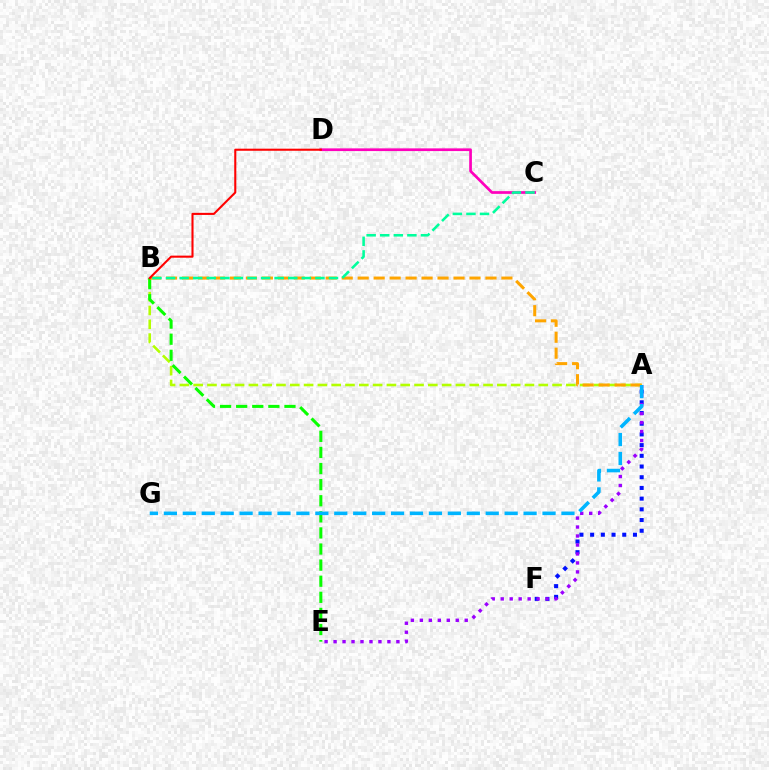{('A', 'F'): [{'color': '#0010ff', 'line_style': 'dotted', 'thickness': 2.91}], ('C', 'D'): [{'color': '#ff00bd', 'line_style': 'solid', 'thickness': 1.94}], ('A', 'B'): [{'color': '#b3ff00', 'line_style': 'dashed', 'thickness': 1.88}, {'color': '#ffa500', 'line_style': 'dashed', 'thickness': 2.17}], ('A', 'E'): [{'color': '#9b00ff', 'line_style': 'dotted', 'thickness': 2.44}], ('B', 'E'): [{'color': '#08ff00', 'line_style': 'dashed', 'thickness': 2.19}], ('B', 'C'): [{'color': '#00ff9d', 'line_style': 'dashed', 'thickness': 1.84}], ('A', 'G'): [{'color': '#00b5ff', 'line_style': 'dashed', 'thickness': 2.57}], ('B', 'D'): [{'color': '#ff0000', 'line_style': 'solid', 'thickness': 1.5}]}